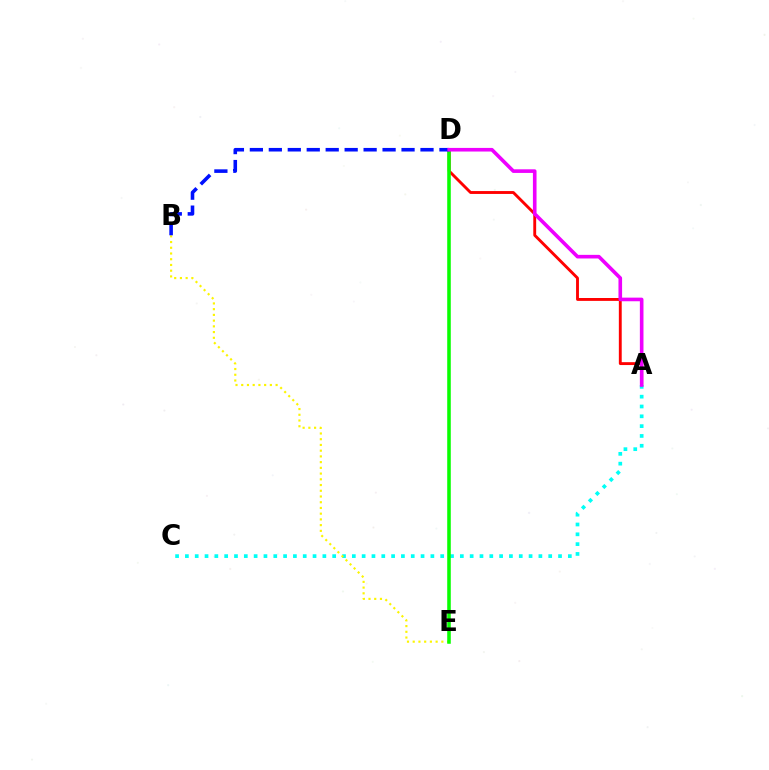{('A', 'D'): [{'color': '#ff0000', 'line_style': 'solid', 'thickness': 2.07}, {'color': '#ee00ff', 'line_style': 'solid', 'thickness': 2.61}], ('A', 'C'): [{'color': '#00fff6', 'line_style': 'dotted', 'thickness': 2.67}], ('B', 'E'): [{'color': '#fcf500', 'line_style': 'dotted', 'thickness': 1.56}], ('D', 'E'): [{'color': '#08ff00', 'line_style': 'solid', 'thickness': 2.56}], ('B', 'D'): [{'color': '#0010ff', 'line_style': 'dashed', 'thickness': 2.58}]}